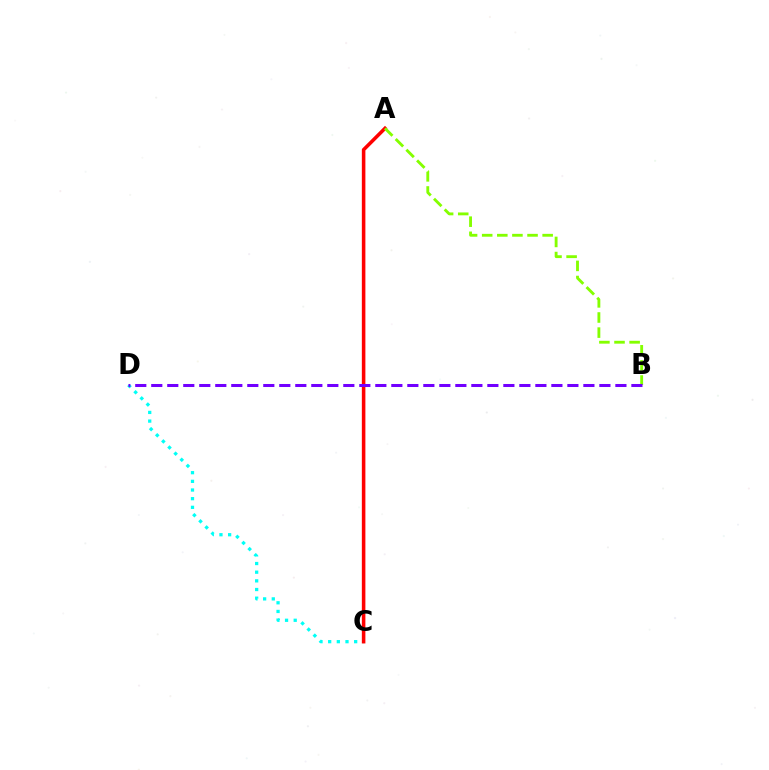{('C', 'D'): [{'color': '#00fff6', 'line_style': 'dotted', 'thickness': 2.35}], ('A', 'C'): [{'color': '#ff0000', 'line_style': 'solid', 'thickness': 2.56}], ('A', 'B'): [{'color': '#84ff00', 'line_style': 'dashed', 'thickness': 2.05}], ('B', 'D'): [{'color': '#7200ff', 'line_style': 'dashed', 'thickness': 2.17}]}